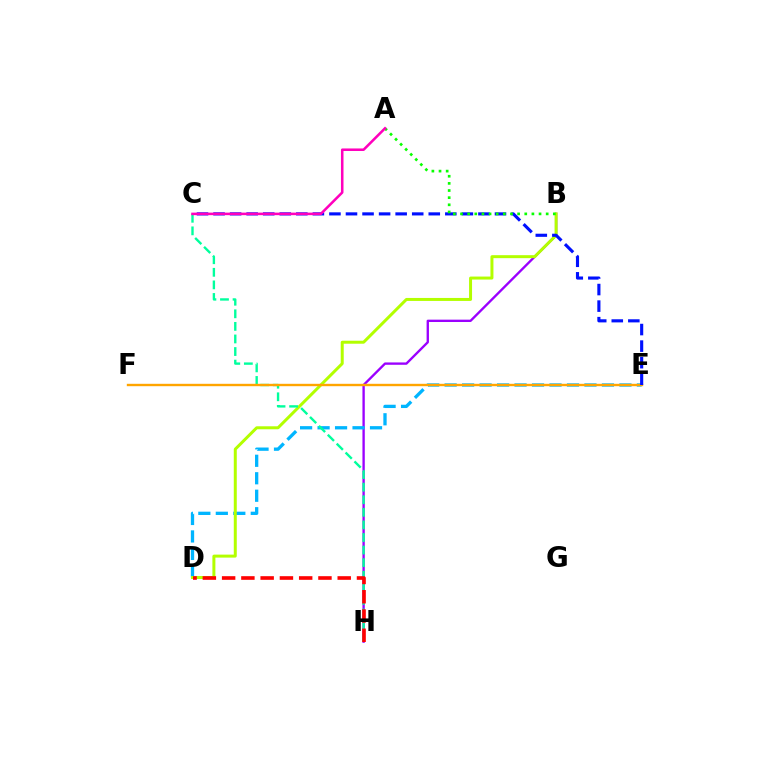{('B', 'H'): [{'color': '#9b00ff', 'line_style': 'solid', 'thickness': 1.69}], ('D', 'E'): [{'color': '#00b5ff', 'line_style': 'dashed', 'thickness': 2.37}], ('B', 'D'): [{'color': '#b3ff00', 'line_style': 'solid', 'thickness': 2.15}], ('C', 'H'): [{'color': '#00ff9d', 'line_style': 'dashed', 'thickness': 1.71}], ('D', 'H'): [{'color': '#ff0000', 'line_style': 'dashed', 'thickness': 2.62}], ('E', 'F'): [{'color': '#ffa500', 'line_style': 'solid', 'thickness': 1.72}], ('C', 'E'): [{'color': '#0010ff', 'line_style': 'dashed', 'thickness': 2.25}], ('A', 'B'): [{'color': '#08ff00', 'line_style': 'dotted', 'thickness': 1.94}], ('A', 'C'): [{'color': '#ff00bd', 'line_style': 'solid', 'thickness': 1.83}]}